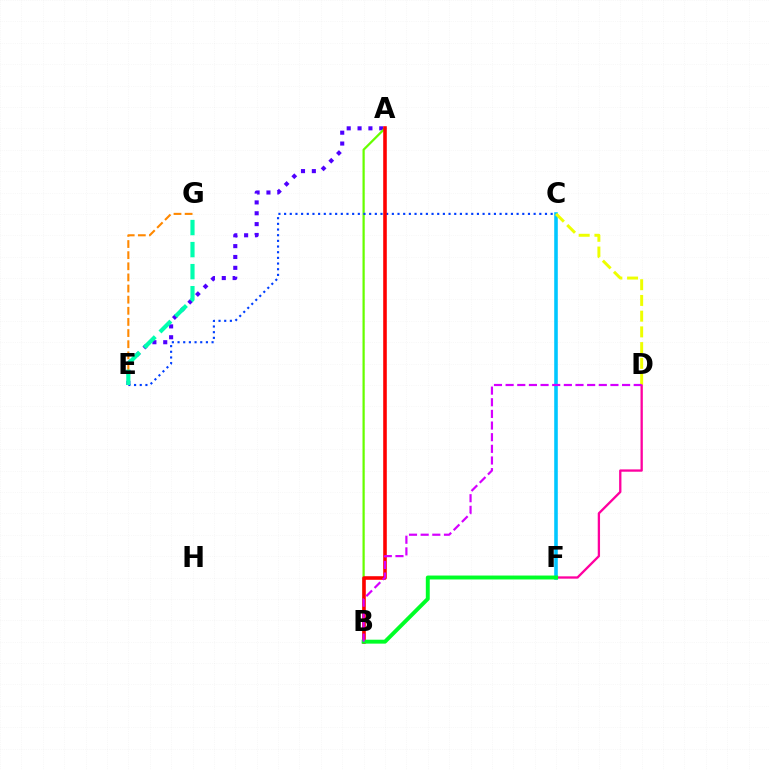{('A', 'E'): [{'color': '#4f00ff', 'line_style': 'dotted', 'thickness': 2.95}], ('A', 'B'): [{'color': '#66ff00', 'line_style': 'solid', 'thickness': 1.61}, {'color': '#ff0000', 'line_style': 'solid', 'thickness': 2.58}], ('C', 'F'): [{'color': '#00c7ff', 'line_style': 'solid', 'thickness': 2.58}], ('D', 'F'): [{'color': '#ff00a0', 'line_style': 'solid', 'thickness': 1.66}], ('C', 'E'): [{'color': '#003fff', 'line_style': 'dotted', 'thickness': 1.54}], ('E', 'G'): [{'color': '#ff8800', 'line_style': 'dashed', 'thickness': 1.51}, {'color': '#00ffaf', 'line_style': 'dashed', 'thickness': 2.99}], ('C', 'D'): [{'color': '#eeff00', 'line_style': 'dashed', 'thickness': 2.14}], ('B', 'F'): [{'color': '#00ff27', 'line_style': 'solid', 'thickness': 2.82}], ('B', 'D'): [{'color': '#d600ff', 'line_style': 'dashed', 'thickness': 1.58}]}